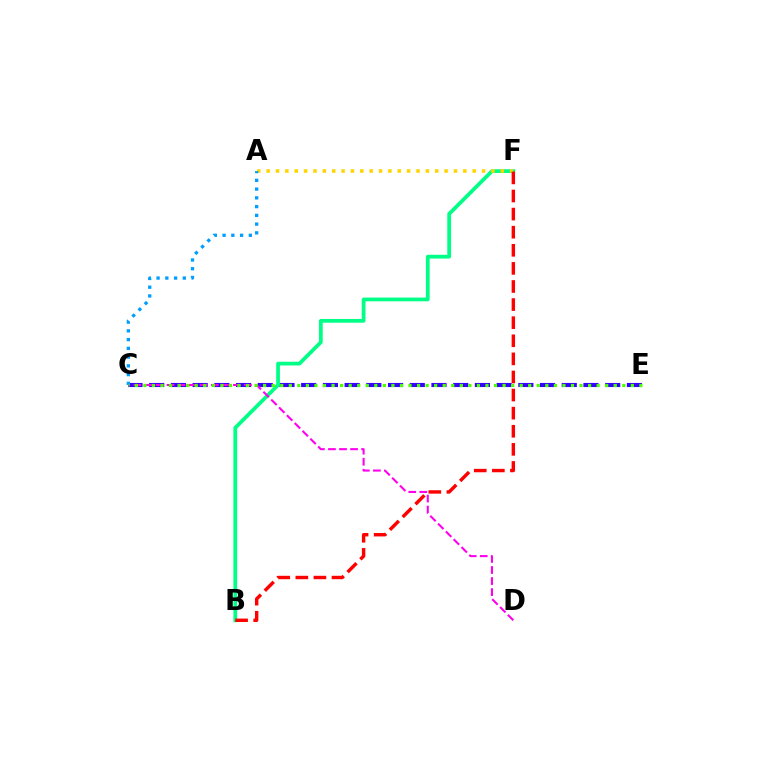{('C', 'E'): [{'color': '#3700ff', 'line_style': 'dashed', 'thickness': 2.95}, {'color': '#4fff00', 'line_style': 'dotted', 'thickness': 2.32}], ('B', 'F'): [{'color': '#00ff86', 'line_style': 'solid', 'thickness': 2.7}, {'color': '#ff0000', 'line_style': 'dashed', 'thickness': 2.46}], ('A', 'F'): [{'color': '#ffd500', 'line_style': 'dotted', 'thickness': 2.54}], ('C', 'D'): [{'color': '#ff00ed', 'line_style': 'dashed', 'thickness': 1.5}], ('A', 'C'): [{'color': '#009eff', 'line_style': 'dotted', 'thickness': 2.38}]}